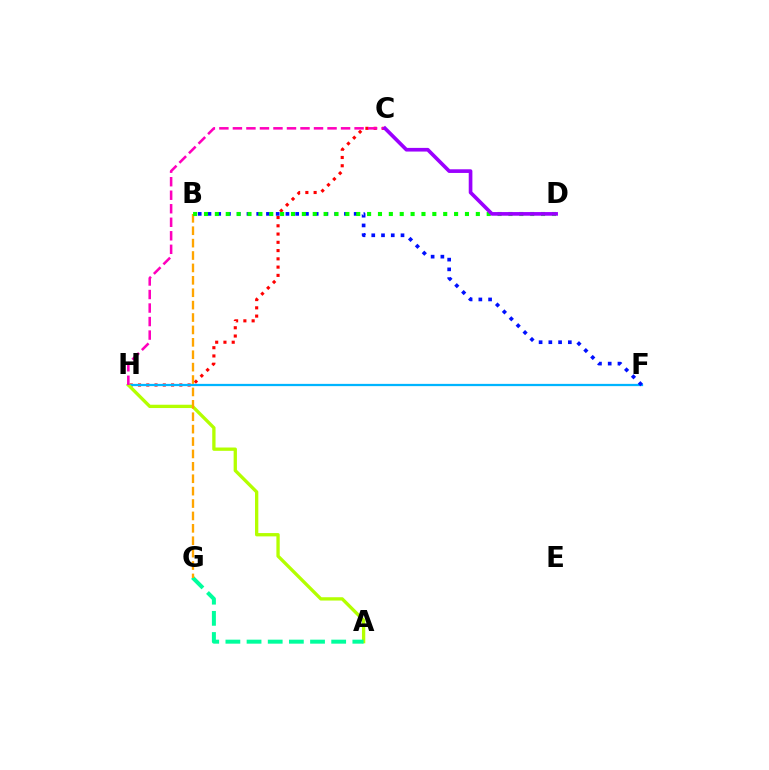{('C', 'H'): [{'color': '#ff0000', 'line_style': 'dotted', 'thickness': 2.25}, {'color': '#ff00bd', 'line_style': 'dashed', 'thickness': 1.84}], ('F', 'H'): [{'color': '#00b5ff', 'line_style': 'solid', 'thickness': 1.62}], ('B', 'F'): [{'color': '#0010ff', 'line_style': 'dotted', 'thickness': 2.65}], ('A', 'H'): [{'color': '#b3ff00', 'line_style': 'solid', 'thickness': 2.38}], ('A', 'G'): [{'color': '#00ff9d', 'line_style': 'dashed', 'thickness': 2.87}], ('B', 'G'): [{'color': '#ffa500', 'line_style': 'dashed', 'thickness': 1.68}], ('B', 'D'): [{'color': '#08ff00', 'line_style': 'dotted', 'thickness': 2.95}], ('C', 'D'): [{'color': '#9b00ff', 'line_style': 'solid', 'thickness': 2.64}]}